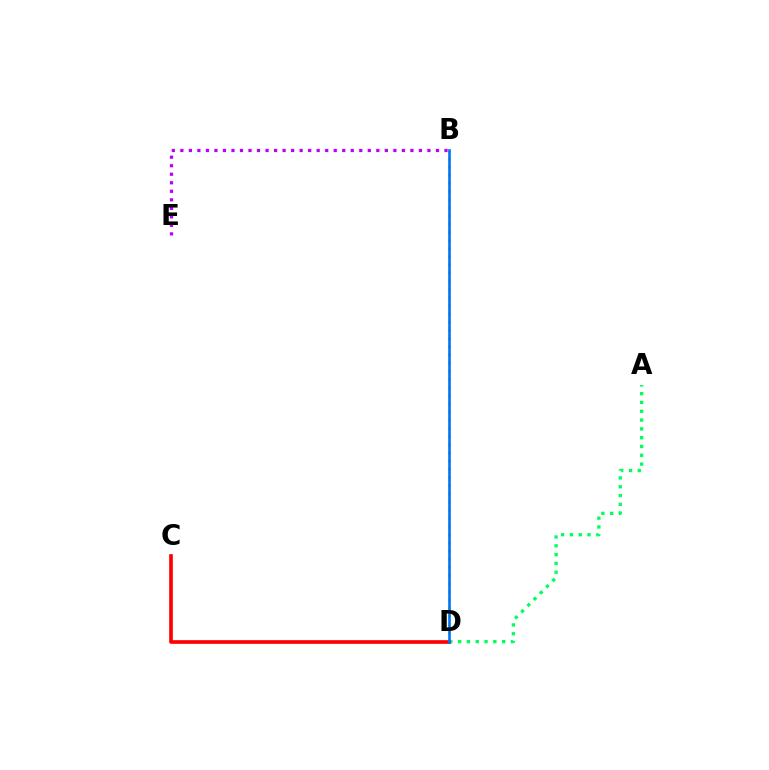{('A', 'D'): [{'color': '#00ff5c', 'line_style': 'dotted', 'thickness': 2.39}], ('B', 'E'): [{'color': '#b900ff', 'line_style': 'dotted', 'thickness': 2.32}], ('B', 'D'): [{'color': '#d1ff00', 'line_style': 'dotted', 'thickness': 2.22}, {'color': '#0074ff', 'line_style': 'solid', 'thickness': 1.89}], ('C', 'D'): [{'color': '#ff0000', 'line_style': 'solid', 'thickness': 2.63}]}